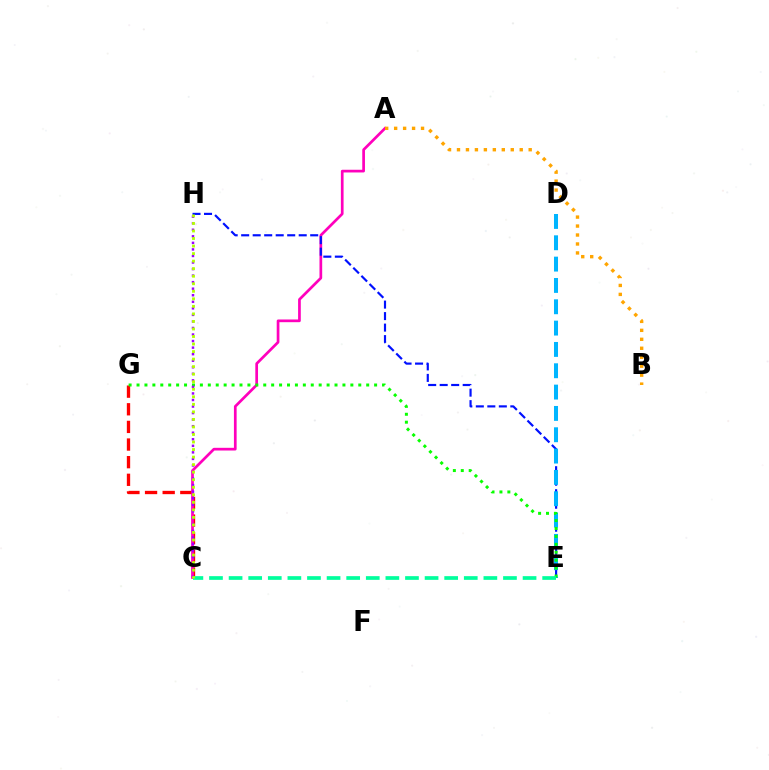{('C', 'G'): [{'color': '#ff0000', 'line_style': 'dashed', 'thickness': 2.39}], ('A', 'C'): [{'color': '#ff00bd', 'line_style': 'solid', 'thickness': 1.95}], ('A', 'B'): [{'color': '#ffa500', 'line_style': 'dotted', 'thickness': 2.44}], ('E', 'H'): [{'color': '#0010ff', 'line_style': 'dashed', 'thickness': 1.56}], ('D', 'E'): [{'color': '#00b5ff', 'line_style': 'dashed', 'thickness': 2.9}], ('E', 'G'): [{'color': '#08ff00', 'line_style': 'dotted', 'thickness': 2.15}], ('C', 'H'): [{'color': '#9b00ff', 'line_style': 'dotted', 'thickness': 1.78}, {'color': '#b3ff00', 'line_style': 'dotted', 'thickness': 2.05}], ('C', 'E'): [{'color': '#00ff9d', 'line_style': 'dashed', 'thickness': 2.66}]}